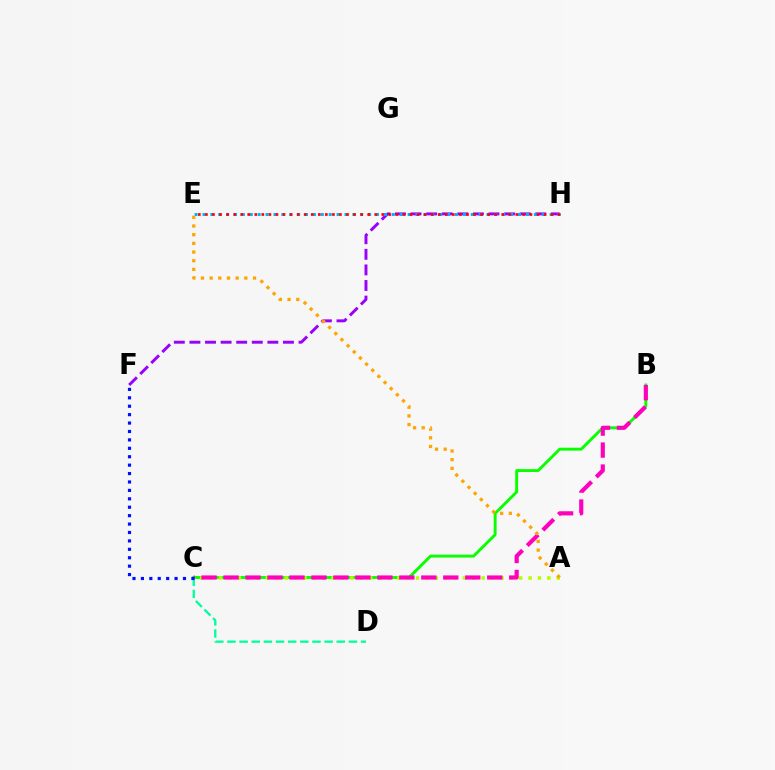{('B', 'C'): [{'color': '#08ff00', 'line_style': 'solid', 'thickness': 2.09}, {'color': '#ff00bd', 'line_style': 'dashed', 'thickness': 2.98}], ('C', 'D'): [{'color': '#00ff9d', 'line_style': 'dashed', 'thickness': 1.65}], ('A', 'C'): [{'color': '#b3ff00', 'line_style': 'dotted', 'thickness': 2.55}], ('F', 'H'): [{'color': '#9b00ff', 'line_style': 'dashed', 'thickness': 2.12}], ('C', 'F'): [{'color': '#0010ff', 'line_style': 'dotted', 'thickness': 2.29}], ('A', 'E'): [{'color': '#ffa500', 'line_style': 'dotted', 'thickness': 2.36}], ('E', 'H'): [{'color': '#00b5ff', 'line_style': 'dotted', 'thickness': 2.14}, {'color': '#ff0000', 'line_style': 'dotted', 'thickness': 1.92}]}